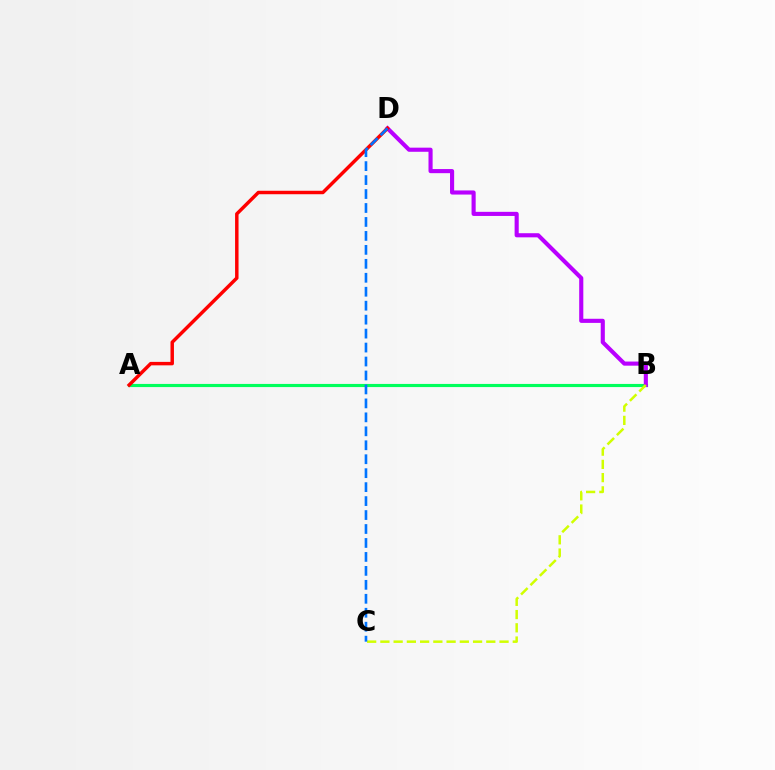{('A', 'B'): [{'color': '#00ff5c', 'line_style': 'solid', 'thickness': 2.26}], ('B', 'D'): [{'color': '#b900ff', 'line_style': 'solid', 'thickness': 2.96}], ('A', 'D'): [{'color': '#ff0000', 'line_style': 'solid', 'thickness': 2.49}], ('B', 'C'): [{'color': '#d1ff00', 'line_style': 'dashed', 'thickness': 1.8}], ('C', 'D'): [{'color': '#0074ff', 'line_style': 'dashed', 'thickness': 1.9}]}